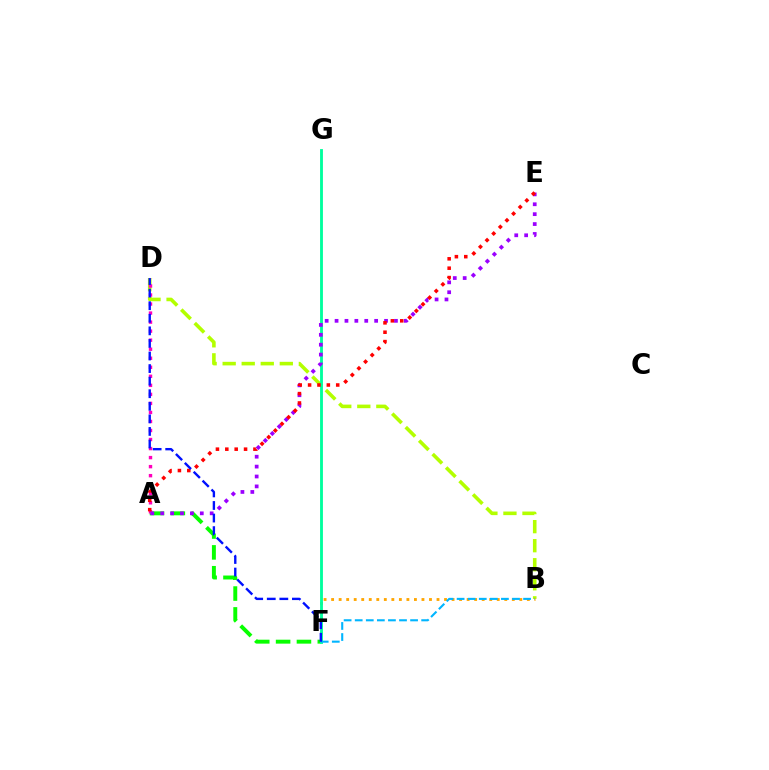{('B', 'D'): [{'color': '#b3ff00', 'line_style': 'dashed', 'thickness': 2.59}], ('A', 'F'): [{'color': '#08ff00', 'line_style': 'dashed', 'thickness': 2.83}], ('A', 'D'): [{'color': '#ff00bd', 'line_style': 'dotted', 'thickness': 2.45}], ('B', 'F'): [{'color': '#ffa500', 'line_style': 'dotted', 'thickness': 2.05}, {'color': '#00b5ff', 'line_style': 'dashed', 'thickness': 1.5}], ('F', 'G'): [{'color': '#00ff9d', 'line_style': 'solid', 'thickness': 2.05}], ('A', 'E'): [{'color': '#9b00ff', 'line_style': 'dotted', 'thickness': 2.69}, {'color': '#ff0000', 'line_style': 'dotted', 'thickness': 2.55}], ('D', 'F'): [{'color': '#0010ff', 'line_style': 'dashed', 'thickness': 1.71}]}